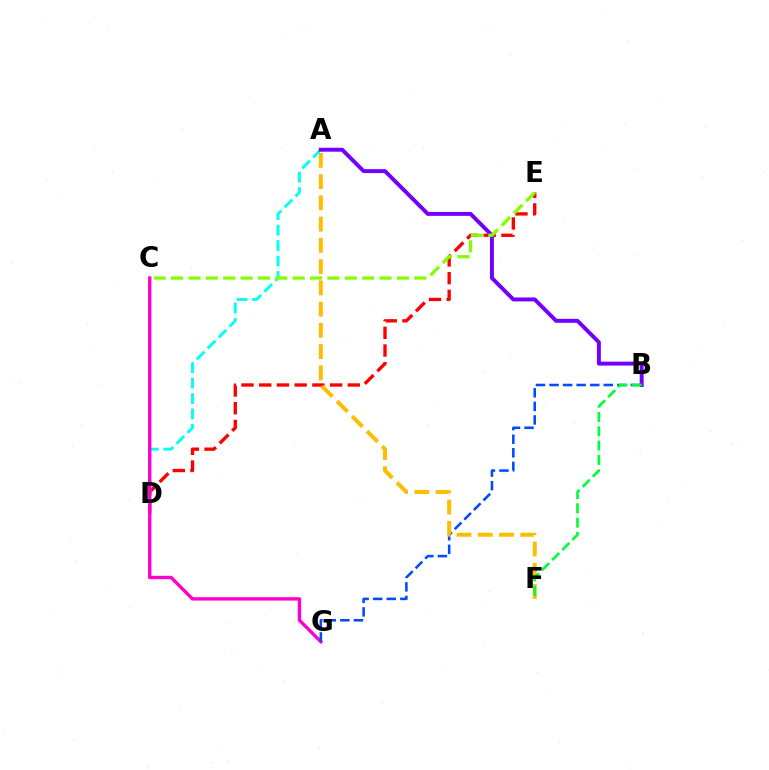{('D', 'E'): [{'color': '#ff0000', 'line_style': 'dashed', 'thickness': 2.41}], ('A', 'D'): [{'color': '#00fff6', 'line_style': 'dashed', 'thickness': 2.1}], ('A', 'B'): [{'color': '#7200ff', 'line_style': 'solid', 'thickness': 2.84}], ('C', 'E'): [{'color': '#84ff00', 'line_style': 'dashed', 'thickness': 2.36}], ('C', 'G'): [{'color': '#ff00cf', 'line_style': 'solid', 'thickness': 2.44}], ('B', 'G'): [{'color': '#004bff', 'line_style': 'dashed', 'thickness': 1.84}], ('A', 'F'): [{'color': '#ffbd00', 'line_style': 'dashed', 'thickness': 2.89}], ('B', 'F'): [{'color': '#00ff39', 'line_style': 'dashed', 'thickness': 1.94}]}